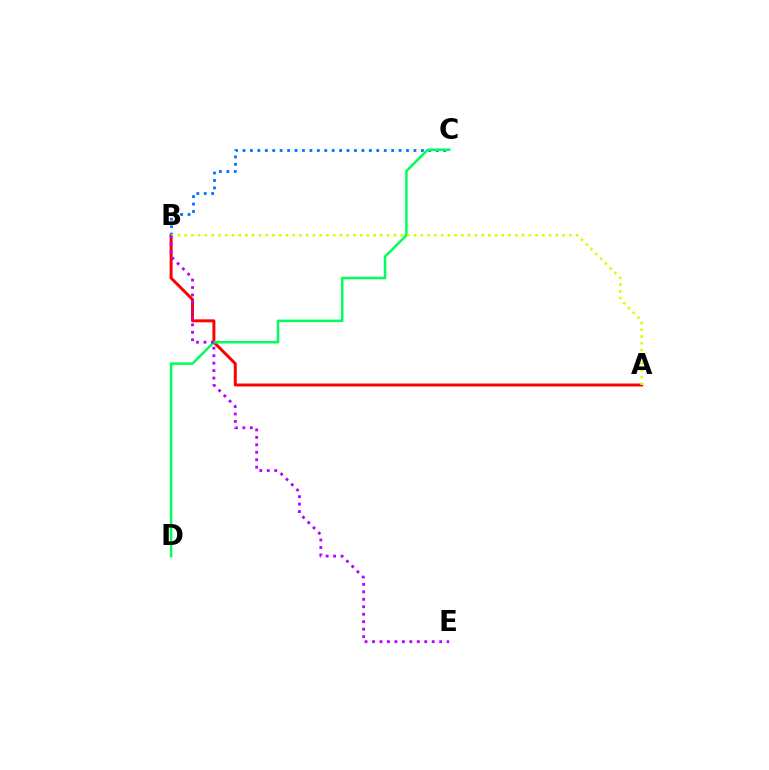{('A', 'B'): [{'color': '#ff0000', 'line_style': 'solid', 'thickness': 2.13}, {'color': '#d1ff00', 'line_style': 'dotted', 'thickness': 1.83}], ('B', 'C'): [{'color': '#0074ff', 'line_style': 'dotted', 'thickness': 2.02}], ('C', 'D'): [{'color': '#00ff5c', 'line_style': 'solid', 'thickness': 1.82}], ('B', 'E'): [{'color': '#b900ff', 'line_style': 'dotted', 'thickness': 2.03}]}